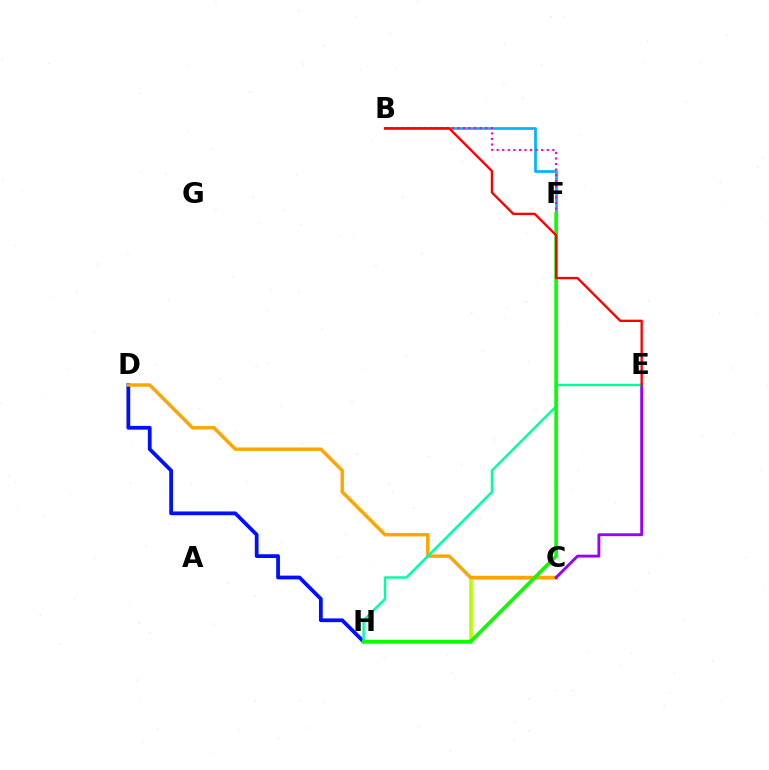{('D', 'H'): [{'color': '#0010ff', 'line_style': 'solid', 'thickness': 2.71}], ('B', 'F'): [{'color': '#00b5ff', 'line_style': 'solid', 'thickness': 1.95}, {'color': '#ff00bd', 'line_style': 'dotted', 'thickness': 1.51}], ('C', 'H'): [{'color': '#b3ff00', 'line_style': 'solid', 'thickness': 2.63}], ('C', 'D'): [{'color': '#ffa500', 'line_style': 'solid', 'thickness': 2.47}], ('C', 'E'): [{'color': '#9b00ff', 'line_style': 'solid', 'thickness': 2.07}], ('E', 'H'): [{'color': '#00ff9d', 'line_style': 'solid', 'thickness': 1.74}], ('F', 'H'): [{'color': '#08ff00', 'line_style': 'solid', 'thickness': 2.6}], ('B', 'E'): [{'color': '#ff0000', 'line_style': 'solid', 'thickness': 1.69}]}